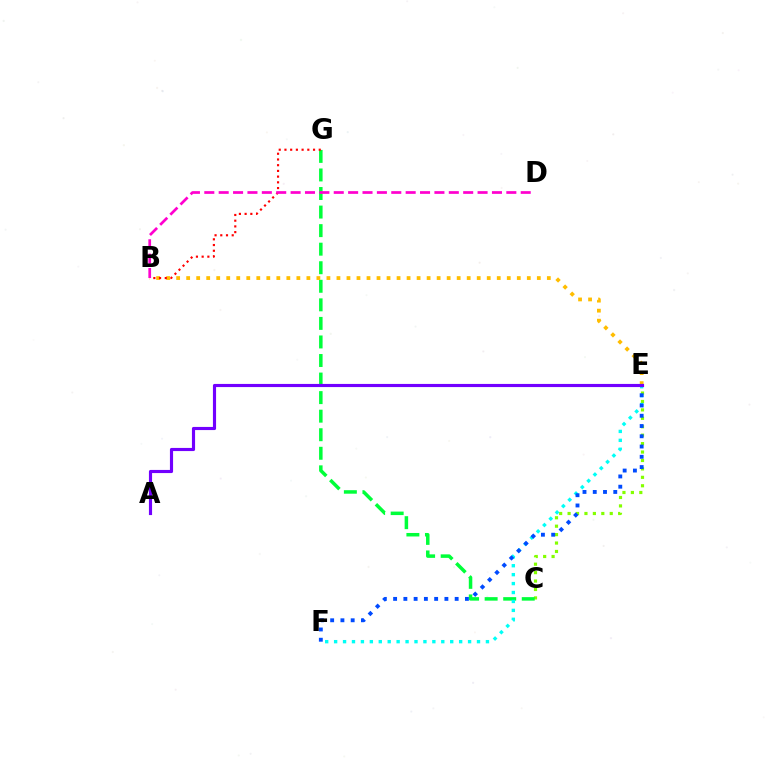{('C', 'E'): [{'color': '#84ff00', 'line_style': 'dotted', 'thickness': 2.29}], ('C', 'G'): [{'color': '#00ff39', 'line_style': 'dashed', 'thickness': 2.52}], ('E', 'F'): [{'color': '#00fff6', 'line_style': 'dotted', 'thickness': 2.43}, {'color': '#004bff', 'line_style': 'dotted', 'thickness': 2.79}], ('B', 'E'): [{'color': '#ffbd00', 'line_style': 'dotted', 'thickness': 2.72}], ('B', 'G'): [{'color': '#ff0000', 'line_style': 'dotted', 'thickness': 1.55}], ('A', 'E'): [{'color': '#7200ff', 'line_style': 'solid', 'thickness': 2.26}], ('B', 'D'): [{'color': '#ff00cf', 'line_style': 'dashed', 'thickness': 1.95}]}